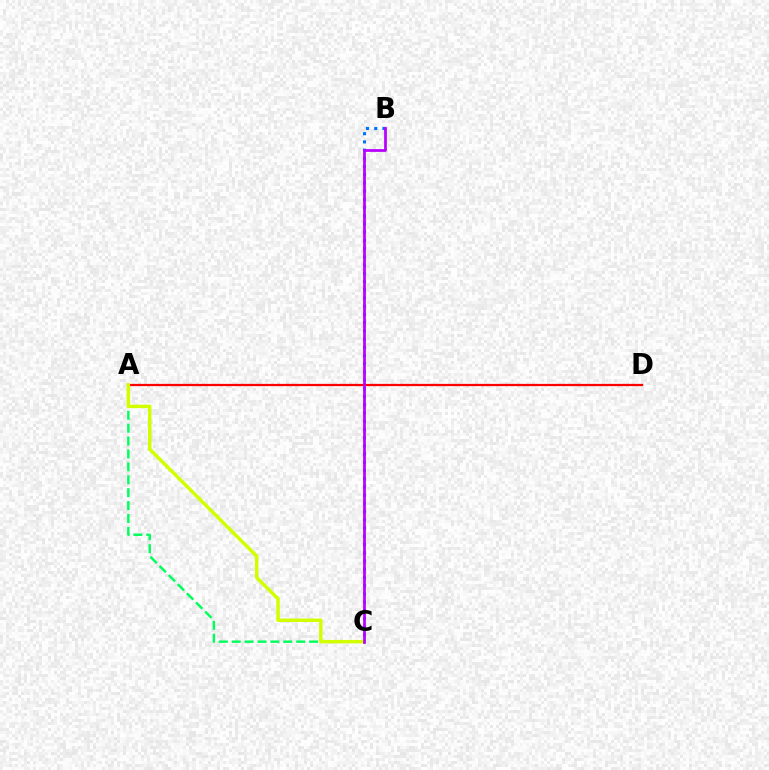{('A', 'D'): [{'color': '#ff0000', 'line_style': 'solid', 'thickness': 1.63}], ('B', 'C'): [{'color': '#0074ff', 'line_style': 'dotted', 'thickness': 2.23}, {'color': '#b900ff', 'line_style': 'solid', 'thickness': 1.97}], ('A', 'C'): [{'color': '#00ff5c', 'line_style': 'dashed', 'thickness': 1.75}, {'color': '#d1ff00', 'line_style': 'solid', 'thickness': 2.5}]}